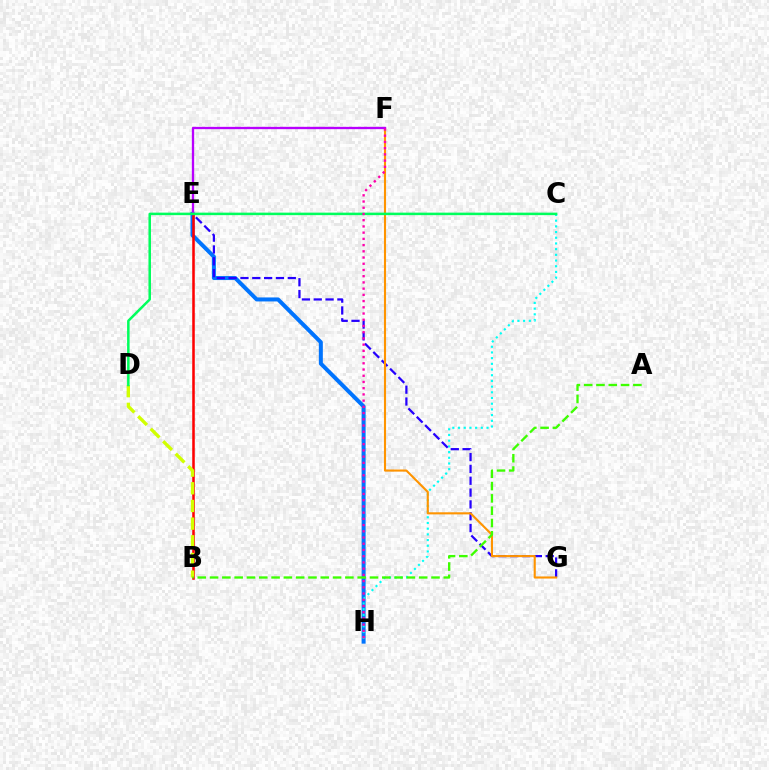{('E', 'H'): [{'color': '#0074ff', 'line_style': 'solid', 'thickness': 2.88}], ('B', 'E'): [{'color': '#ff0000', 'line_style': 'solid', 'thickness': 1.83}], ('C', 'H'): [{'color': '#00fff6', 'line_style': 'dotted', 'thickness': 1.55}], ('E', 'G'): [{'color': '#2500ff', 'line_style': 'dashed', 'thickness': 1.61}], ('B', 'D'): [{'color': '#d1ff00', 'line_style': 'dashed', 'thickness': 2.4}], ('F', 'G'): [{'color': '#ff9400', 'line_style': 'solid', 'thickness': 1.52}], ('E', 'F'): [{'color': '#b900ff', 'line_style': 'solid', 'thickness': 1.67}], ('A', 'B'): [{'color': '#3dff00', 'line_style': 'dashed', 'thickness': 1.67}], ('C', 'D'): [{'color': '#00ff5c', 'line_style': 'solid', 'thickness': 1.81}], ('F', 'H'): [{'color': '#ff00ac', 'line_style': 'dotted', 'thickness': 1.69}]}